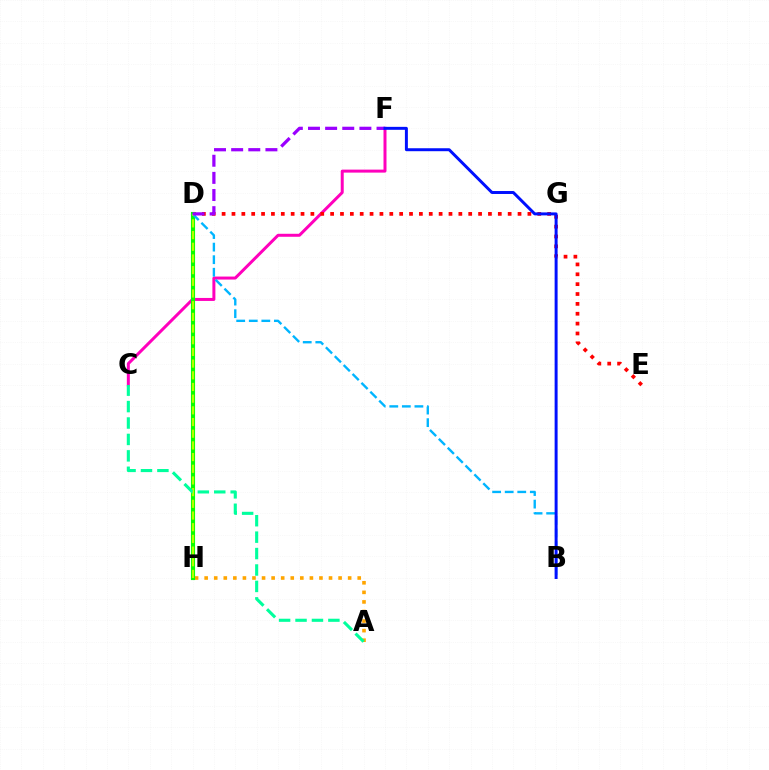{('C', 'F'): [{'color': '#ff00bd', 'line_style': 'solid', 'thickness': 2.16}], ('A', 'H'): [{'color': '#ffa500', 'line_style': 'dotted', 'thickness': 2.6}], ('D', 'E'): [{'color': '#ff0000', 'line_style': 'dotted', 'thickness': 2.68}], ('D', 'H'): [{'color': '#08ff00', 'line_style': 'solid', 'thickness': 2.97}, {'color': '#b3ff00', 'line_style': 'dashed', 'thickness': 1.59}], ('B', 'D'): [{'color': '#00b5ff', 'line_style': 'dashed', 'thickness': 1.71}], ('D', 'F'): [{'color': '#9b00ff', 'line_style': 'dashed', 'thickness': 2.33}], ('B', 'F'): [{'color': '#0010ff', 'line_style': 'solid', 'thickness': 2.13}], ('A', 'C'): [{'color': '#00ff9d', 'line_style': 'dashed', 'thickness': 2.23}]}